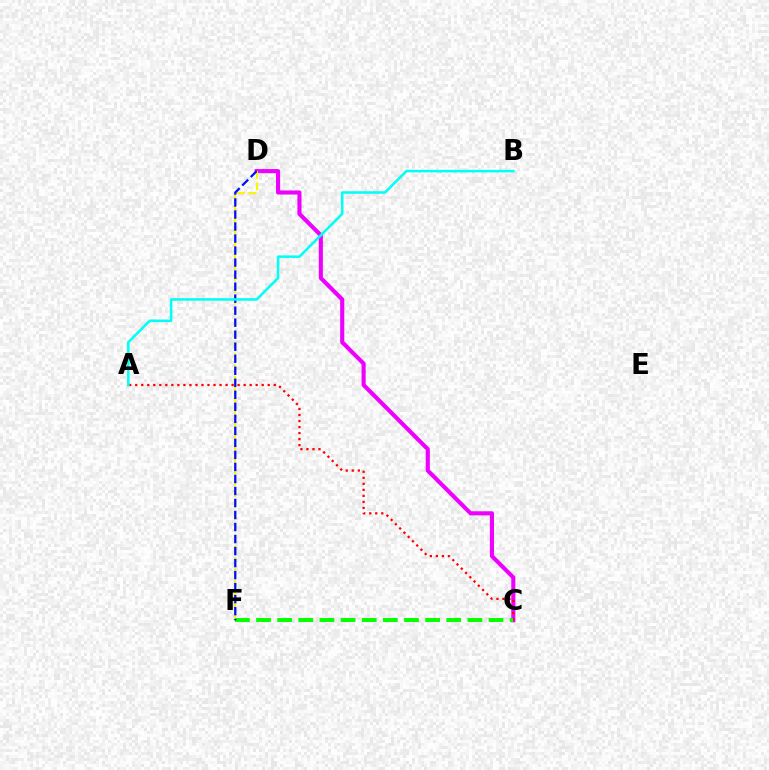{('C', 'D'): [{'color': '#ee00ff', 'line_style': 'solid', 'thickness': 2.96}], ('A', 'C'): [{'color': '#ff0000', 'line_style': 'dotted', 'thickness': 1.64}], ('D', 'F'): [{'color': '#fcf500', 'line_style': 'dashed', 'thickness': 1.54}, {'color': '#0010ff', 'line_style': 'dashed', 'thickness': 1.63}], ('C', 'F'): [{'color': '#08ff00', 'line_style': 'dashed', 'thickness': 2.87}], ('A', 'B'): [{'color': '#00fff6', 'line_style': 'solid', 'thickness': 1.83}]}